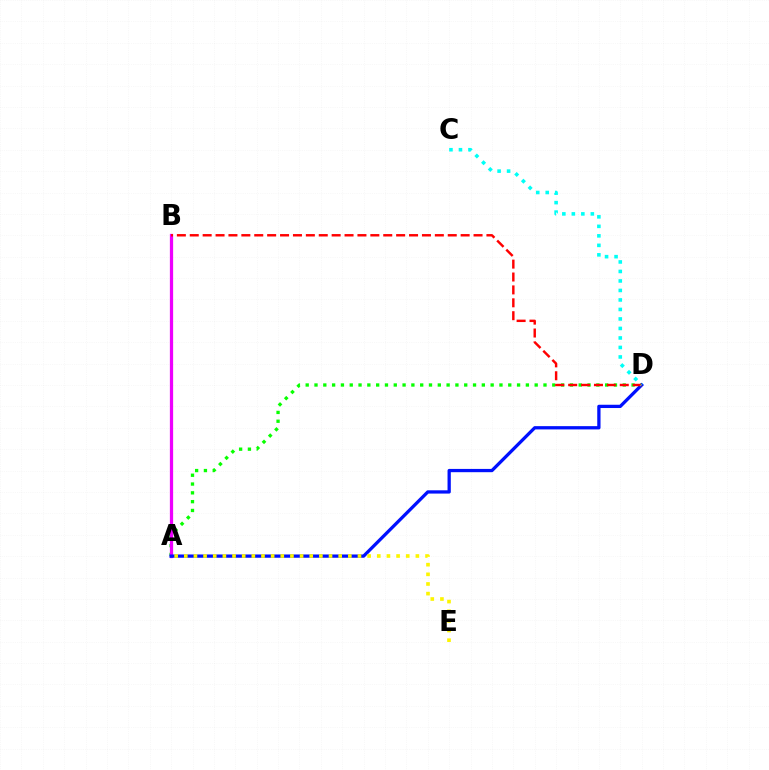{('A', 'D'): [{'color': '#08ff00', 'line_style': 'dotted', 'thickness': 2.39}, {'color': '#0010ff', 'line_style': 'solid', 'thickness': 2.36}], ('A', 'B'): [{'color': '#ee00ff', 'line_style': 'solid', 'thickness': 2.34}], ('B', 'D'): [{'color': '#ff0000', 'line_style': 'dashed', 'thickness': 1.75}], ('C', 'D'): [{'color': '#00fff6', 'line_style': 'dotted', 'thickness': 2.58}], ('A', 'E'): [{'color': '#fcf500', 'line_style': 'dotted', 'thickness': 2.62}]}